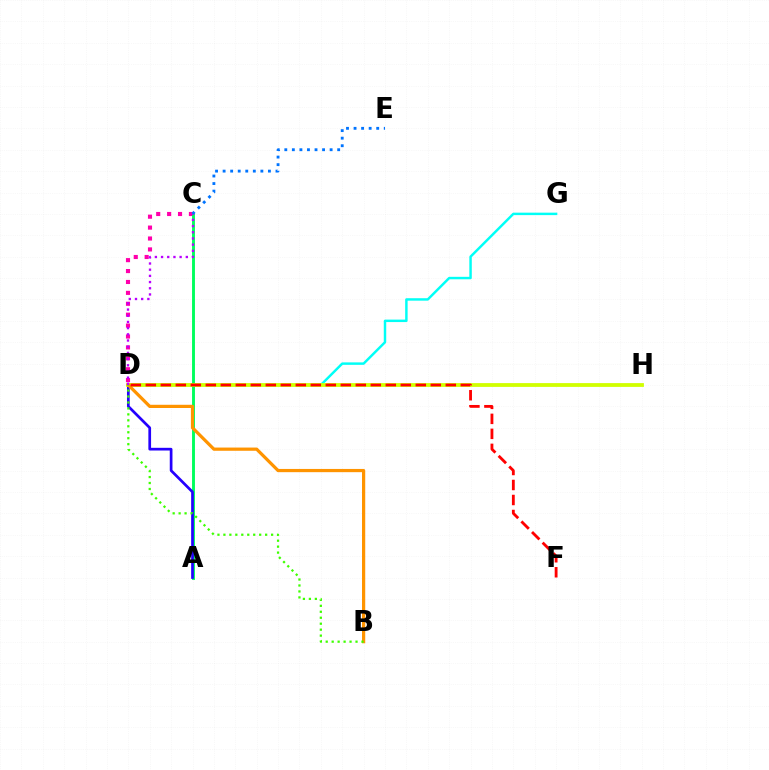{('C', 'D'): [{'color': '#ff00ac', 'line_style': 'dotted', 'thickness': 2.96}, {'color': '#b900ff', 'line_style': 'dotted', 'thickness': 1.68}], ('A', 'C'): [{'color': '#00ff5c', 'line_style': 'solid', 'thickness': 2.09}], ('D', 'G'): [{'color': '#00fff6', 'line_style': 'solid', 'thickness': 1.77}], ('A', 'D'): [{'color': '#2500ff', 'line_style': 'solid', 'thickness': 1.95}], ('D', 'H'): [{'color': '#d1ff00', 'line_style': 'solid', 'thickness': 2.73}], ('C', 'E'): [{'color': '#0074ff', 'line_style': 'dotted', 'thickness': 2.05}], ('B', 'D'): [{'color': '#ff9400', 'line_style': 'solid', 'thickness': 2.32}, {'color': '#3dff00', 'line_style': 'dotted', 'thickness': 1.62}], ('D', 'F'): [{'color': '#ff0000', 'line_style': 'dashed', 'thickness': 2.04}]}